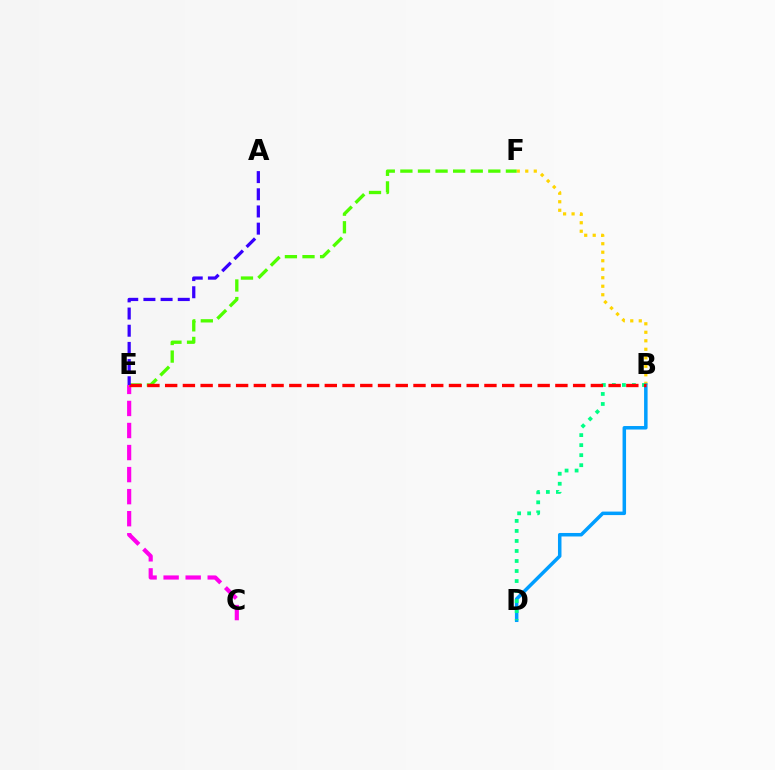{('B', 'F'): [{'color': '#ffd500', 'line_style': 'dotted', 'thickness': 2.31}], ('C', 'E'): [{'color': '#ff00ed', 'line_style': 'dashed', 'thickness': 3.0}], ('B', 'D'): [{'color': '#009eff', 'line_style': 'solid', 'thickness': 2.52}, {'color': '#00ff86', 'line_style': 'dotted', 'thickness': 2.72}], ('E', 'F'): [{'color': '#4fff00', 'line_style': 'dashed', 'thickness': 2.39}], ('B', 'E'): [{'color': '#ff0000', 'line_style': 'dashed', 'thickness': 2.41}], ('A', 'E'): [{'color': '#3700ff', 'line_style': 'dashed', 'thickness': 2.33}]}